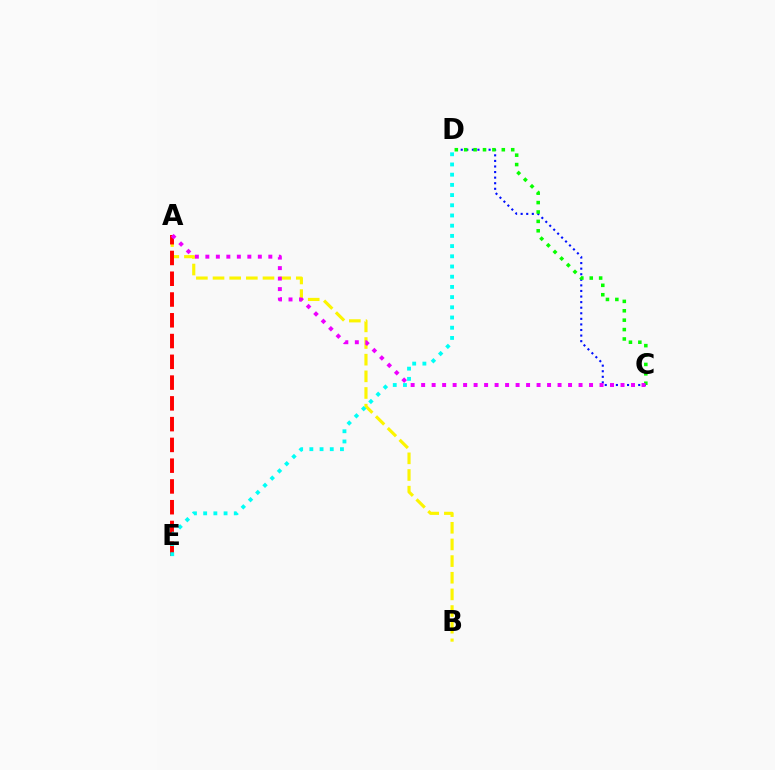{('A', 'B'): [{'color': '#fcf500', 'line_style': 'dashed', 'thickness': 2.26}], ('A', 'E'): [{'color': '#ff0000', 'line_style': 'dashed', 'thickness': 2.82}], ('C', 'D'): [{'color': '#0010ff', 'line_style': 'dotted', 'thickness': 1.52}, {'color': '#08ff00', 'line_style': 'dotted', 'thickness': 2.55}], ('A', 'C'): [{'color': '#ee00ff', 'line_style': 'dotted', 'thickness': 2.85}], ('D', 'E'): [{'color': '#00fff6', 'line_style': 'dotted', 'thickness': 2.77}]}